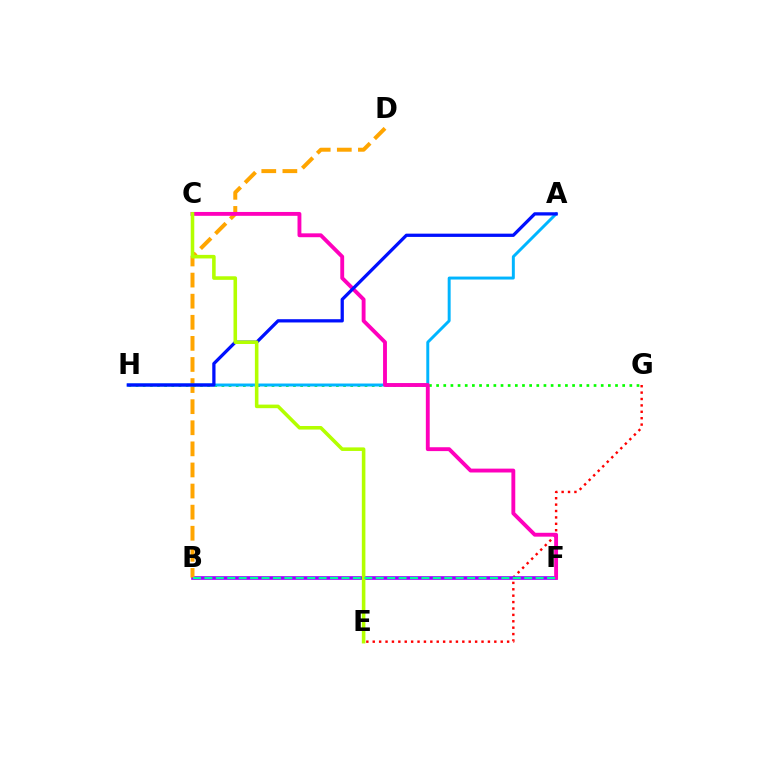{('E', 'G'): [{'color': '#ff0000', 'line_style': 'dotted', 'thickness': 1.74}], ('B', 'F'): [{'color': '#9b00ff', 'line_style': 'solid', 'thickness': 2.62}, {'color': '#00ff9d', 'line_style': 'dashed', 'thickness': 1.55}], ('B', 'D'): [{'color': '#ffa500', 'line_style': 'dashed', 'thickness': 2.87}], ('G', 'H'): [{'color': '#08ff00', 'line_style': 'dotted', 'thickness': 1.94}], ('A', 'H'): [{'color': '#00b5ff', 'line_style': 'solid', 'thickness': 2.13}, {'color': '#0010ff', 'line_style': 'solid', 'thickness': 2.35}], ('C', 'F'): [{'color': '#ff00bd', 'line_style': 'solid', 'thickness': 2.78}], ('C', 'E'): [{'color': '#b3ff00', 'line_style': 'solid', 'thickness': 2.57}]}